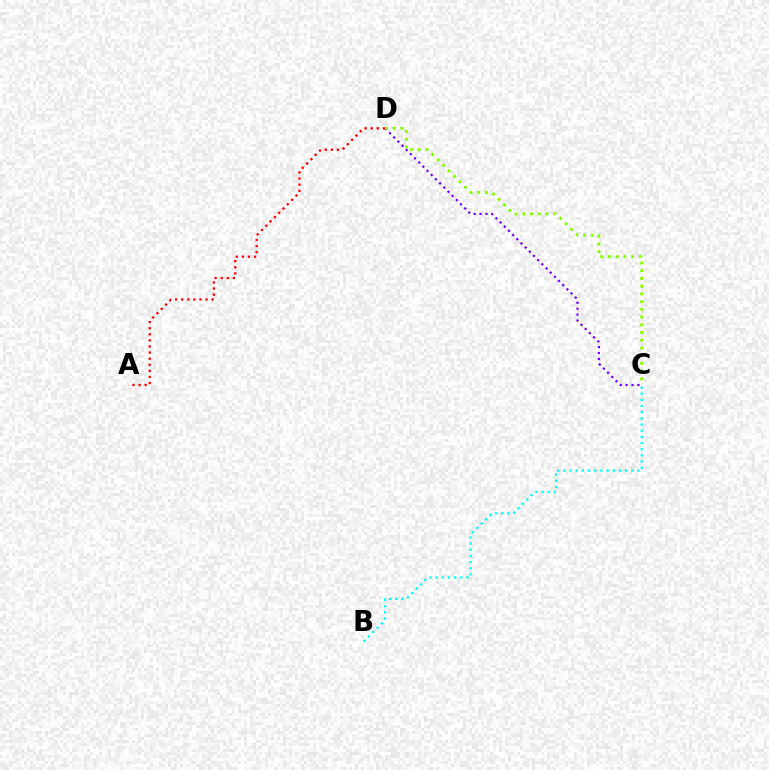{('B', 'C'): [{'color': '#00fff6', 'line_style': 'dotted', 'thickness': 1.68}], ('C', 'D'): [{'color': '#7200ff', 'line_style': 'dotted', 'thickness': 1.6}, {'color': '#84ff00', 'line_style': 'dotted', 'thickness': 2.1}], ('A', 'D'): [{'color': '#ff0000', 'line_style': 'dotted', 'thickness': 1.65}]}